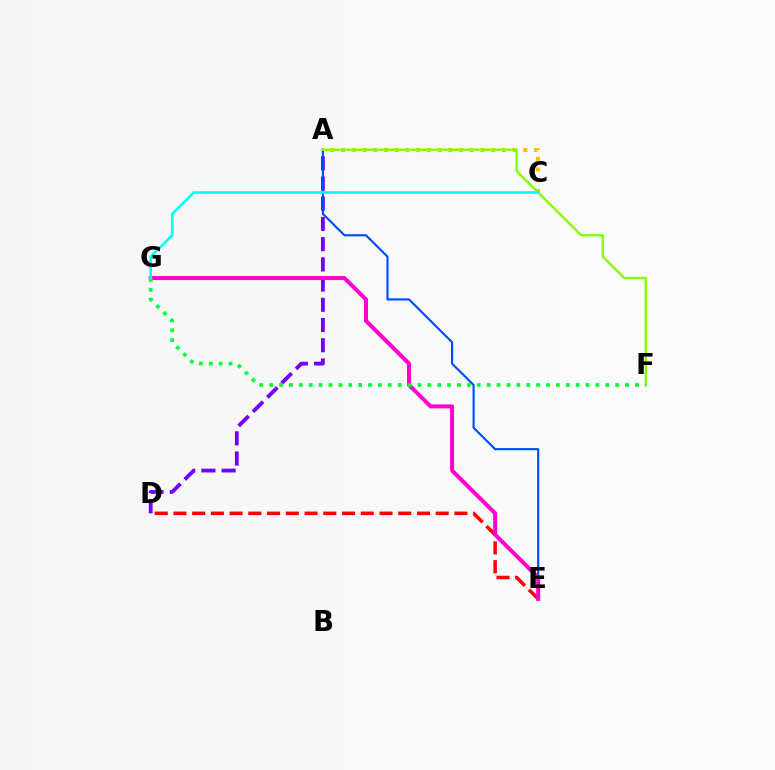{('A', 'C'): [{'color': '#ffbd00', 'line_style': 'dotted', 'thickness': 2.91}], ('A', 'D'): [{'color': '#7200ff', 'line_style': 'dashed', 'thickness': 2.75}], ('A', 'E'): [{'color': '#004bff', 'line_style': 'solid', 'thickness': 1.54}], ('A', 'F'): [{'color': '#84ff00', 'line_style': 'solid', 'thickness': 1.73}], ('D', 'E'): [{'color': '#ff0000', 'line_style': 'dashed', 'thickness': 2.55}], ('E', 'G'): [{'color': '#ff00cf', 'line_style': 'solid', 'thickness': 2.89}], ('F', 'G'): [{'color': '#00ff39', 'line_style': 'dotted', 'thickness': 2.69}], ('C', 'G'): [{'color': '#00fff6', 'line_style': 'solid', 'thickness': 1.9}]}